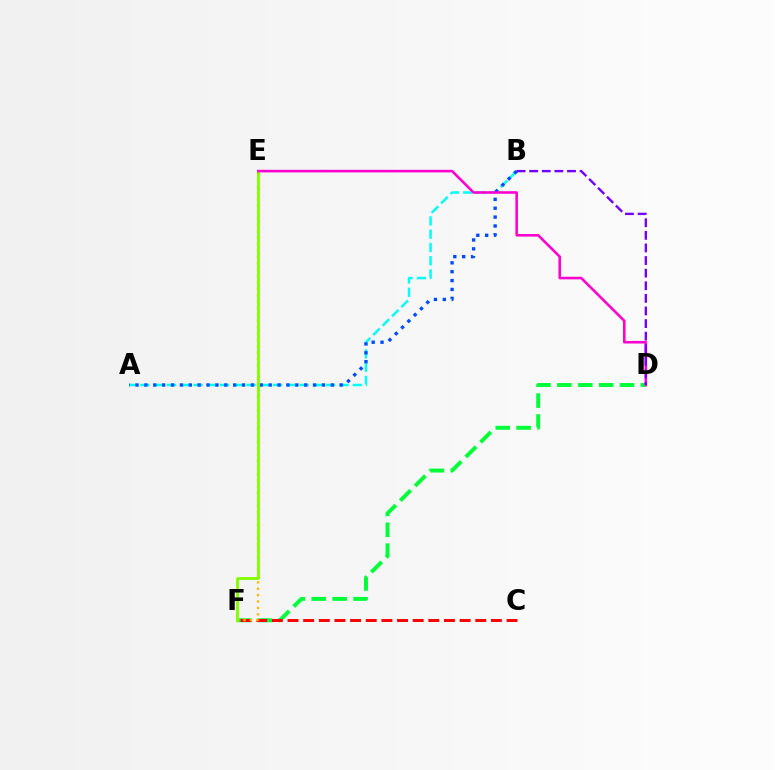{('A', 'B'): [{'color': '#00fff6', 'line_style': 'dashed', 'thickness': 1.8}, {'color': '#004bff', 'line_style': 'dotted', 'thickness': 2.41}], ('D', 'F'): [{'color': '#00ff39', 'line_style': 'dashed', 'thickness': 2.84}], ('C', 'F'): [{'color': '#ff0000', 'line_style': 'dashed', 'thickness': 2.13}], ('E', 'F'): [{'color': '#ffbd00', 'line_style': 'dotted', 'thickness': 1.73}, {'color': '#84ff00', 'line_style': 'solid', 'thickness': 2.07}], ('D', 'E'): [{'color': '#ff00cf', 'line_style': 'solid', 'thickness': 1.86}], ('B', 'D'): [{'color': '#7200ff', 'line_style': 'dashed', 'thickness': 1.71}]}